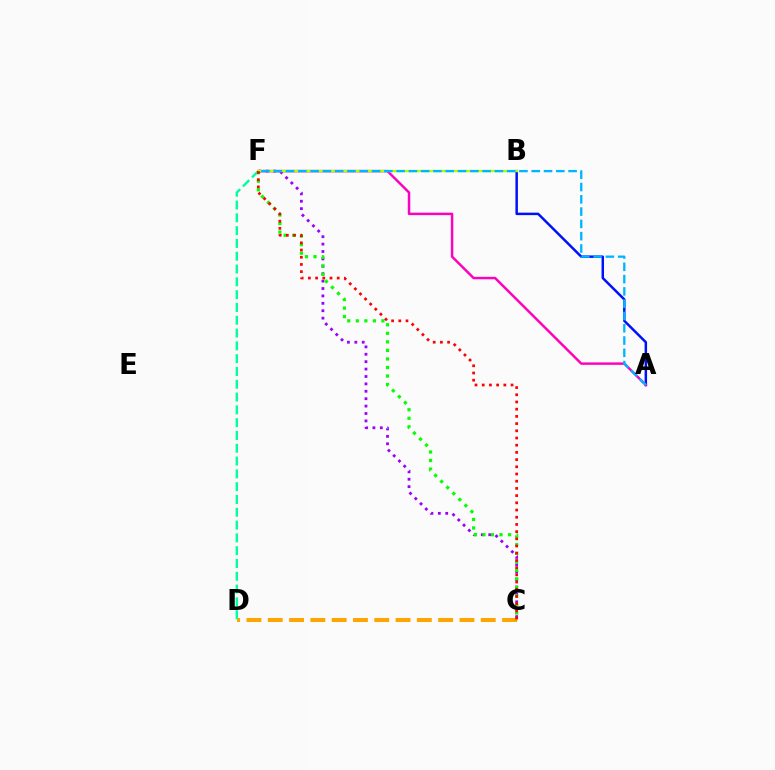{('C', 'D'): [{'color': '#ffa500', 'line_style': 'dashed', 'thickness': 2.89}], ('A', 'B'): [{'color': '#0010ff', 'line_style': 'solid', 'thickness': 1.79}], ('C', 'F'): [{'color': '#9b00ff', 'line_style': 'dotted', 'thickness': 2.01}, {'color': '#08ff00', 'line_style': 'dotted', 'thickness': 2.32}, {'color': '#ff0000', 'line_style': 'dotted', 'thickness': 1.96}], ('A', 'F'): [{'color': '#ff00bd', 'line_style': 'solid', 'thickness': 1.77}, {'color': '#00b5ff', 'line_style': 'dashed', 'thickness': 1.67}], ('D', 'F'): [{'color': '#00ff9d', 'line_style': 'dashed', 'thickness': 1.74}], ('B', 'F'): [{'color': '#b3ff00', 'line_style': 'solid', 'thickness': 1.65}]}